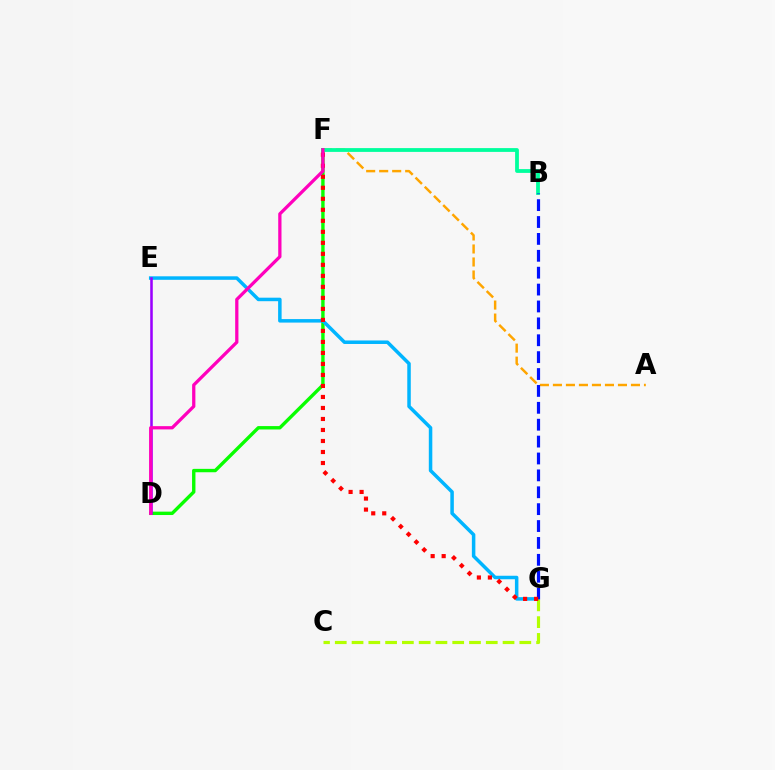{('A', 'F'): [{'color': '#ffa500', 'line_style': 'dashed', 'thickness': 1.77}], ('D', 'F'): [{'color': '#08ff00', 'line_style': 'solid', 'thickness': 2.44}, {'color': '#ff00bd', 'line_style': 'solid', 'thickness': 2.35}], ('B', 'F'): [{'color': '#00ff9d', 'line_style': 'solid', 'thickness': 2.73}], ('E', 'G'): [{'color': '#00b5ff', 'line_style': 'solid', 'thickness': 2.52}], ('B', 'G'): [{'color': '#0010ff', 'line_style': 'dashed', 'thickness': 2.29}], ('D', 'E'): [{'color': '#9b00ff', 'line_style': 'solid', 'thickness': 1.84}], ('C', 'G'): [{'color': '#b3ff00', 'line_style': 'dashed', 'thickness': 2.28}], ('F', 'G'): [{'color': '#ff0000', 'line_style': 'dotted', 'thickness': 2.99}]}